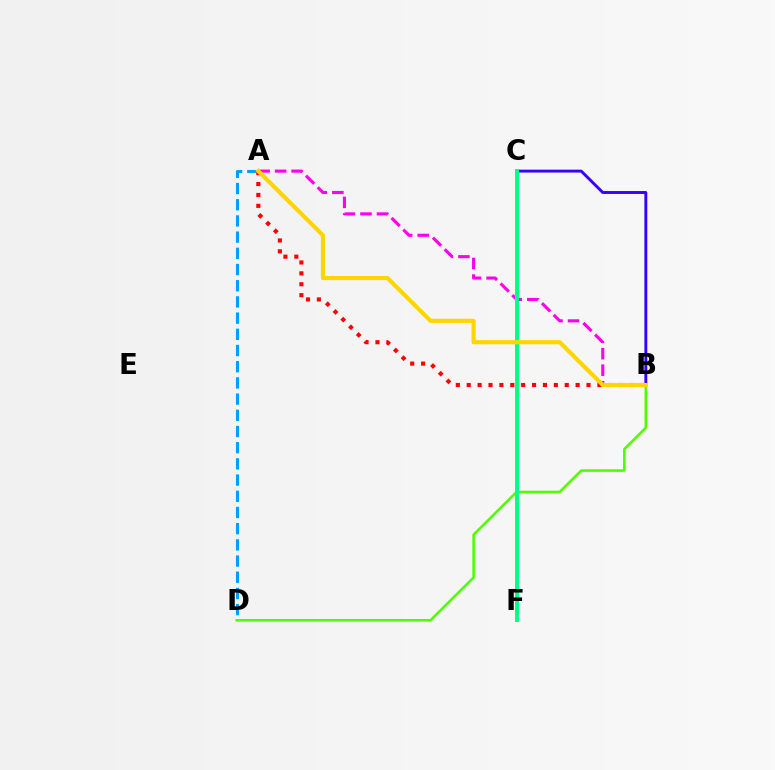{('B', 'C'): [{'color': '#3700ff', 'line_style': 'solid', 'thickness': 2.09}], ('A', 'D'): [{'color': '#009eff', 'line_style': 'dashed', 'thickness': 2.2}], ('A', 'B'): [{'color': '#ff0000', 'line_style': 'dotted', 'thickness': 2.96}, {'color': '#ff00ed', 'line_style': 'dashed', 'thickness': 2.24}, {'color': '#ffd500', 'line_style': 'solid', 'thickness': 2.97}], ('B', 'D'): [{'color': '#4fff00', 'line_style': 'solid', 'thickness': 1.85}], ('C', 'F'): [{'color': '#00ff86', 'line_style': 'solid', 'thickness': 2.84}]}